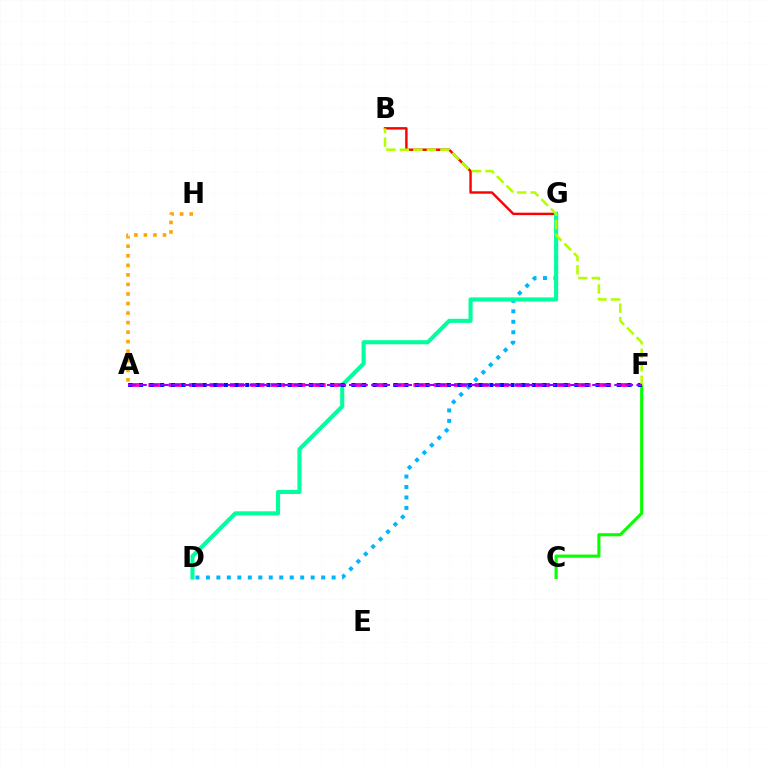{('A', 'F'): [{'color': '#ff00bd', 'line_style': 'dashed', 'thickness': 2.77}, {'color': '#0010ff', 'line_style': 'dotted', 'thickness': 2.88}, {'color': '#9b00ff', 'line_style': 'dashed', 'thickness': 1.5}], ('D', 'G'): [{'color': '#00b5ff', 'line_style': 'dotted', 'thickness': 2.85}, {'color': '#00ff9d', 'line_style': 'solid', 'thickness': 2.94}], ('C', 'F'): [{'color': '#08ff00', 'line_style': 'solid', 'thickness': 2.23}], ('B', 'G'): [{'color': '#ff0000', 'line_style': 'solid', 'thickness': 1.75}], ('A', 'H'): [{'color': '#ffa500', 'line_style': 'dotted', 'thickness': 2.59}], ('B', 'F'): [{'color': '#b3ff00', 'line_style': 'dashed', 'thickness': 1.83}]}